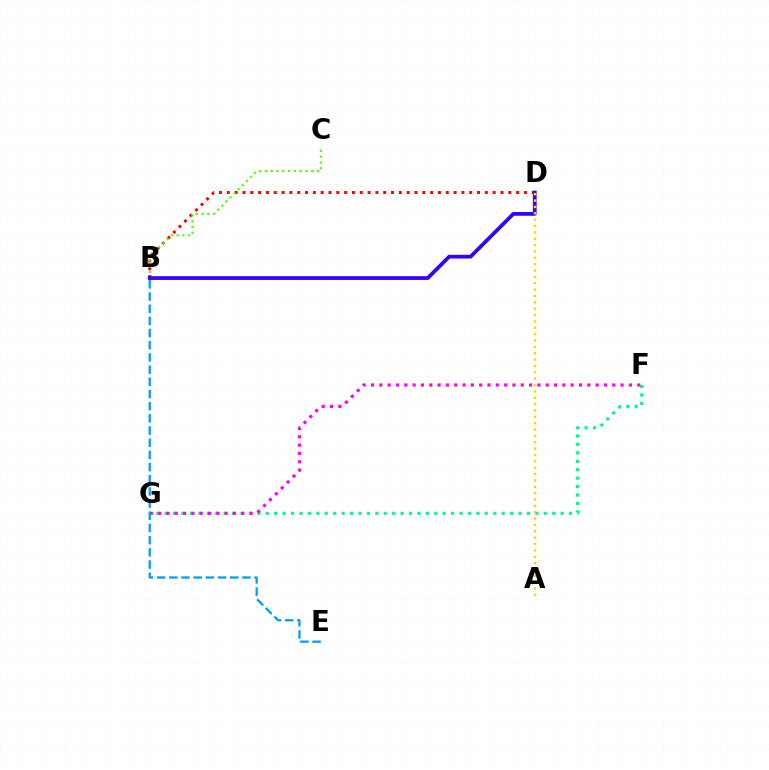{('F', 'G'): [{'color': '#00ff86', 'line_style': 'dotted', 'thickness': 2.29}, {'color': '#ff00ed', 'line_style': 'dotted', 'thickness': 2.26}], ('B', 'D'): [{'color': '#ff0000', 'line_style': 'dotted', 'thickness': 2.12}, {'color': '#3700ff', 'line_style': 'solid', 'thickness': 2.71}], ('B', 'C'): [{'color': '#4fff00', 'line_style': 'dotted', 'thickness': 1.57}], ('A', 'D'): [{'color': '#ffd500', 'line_style': 'dotted', 'thickness': 1.73}], ('B', 'E'): [{'color': '#009eff', 'line_style': 'dashed', 'thickness': 1.65}]}